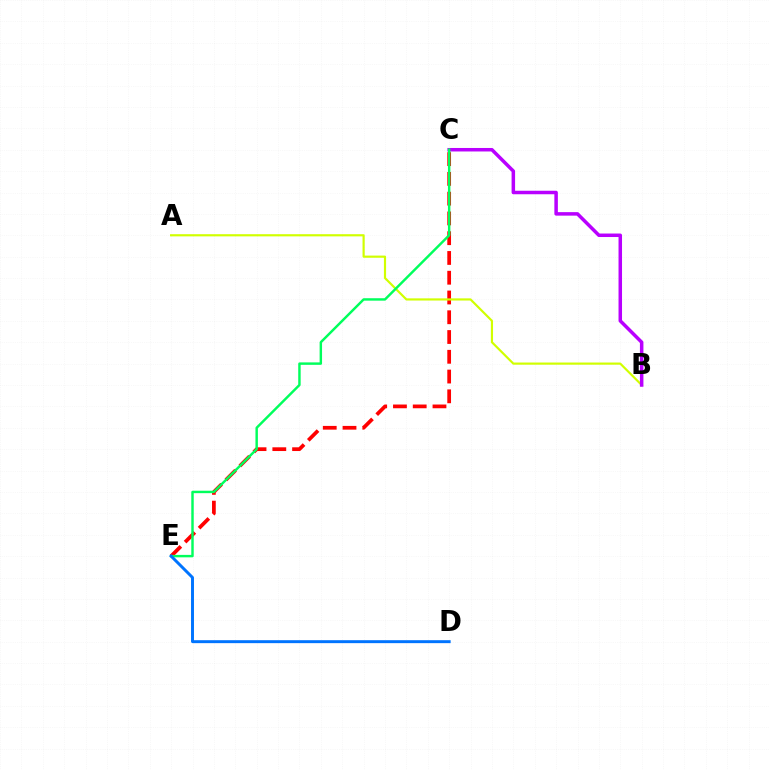{('C', 'E'): [{'color': '#ff0000', 'line_style': 'dashed', 'thickness': 2.69}, {'color': '#00ff5c', 'line_style': 'solid', 'thickness': 1.76}], ('A', 'B'): [{'color': '#d1ff00', 'line_style': 'solid', 'thickness': 1.56}], ('B', 'C'): [{'color': '#b900ff', 'line_style': 'solid', 'thickness': 2.52}], ('D', 'E'): [{'color': '#0074ff', 'line_style': 'solid', 'thickness': 2.13}]}